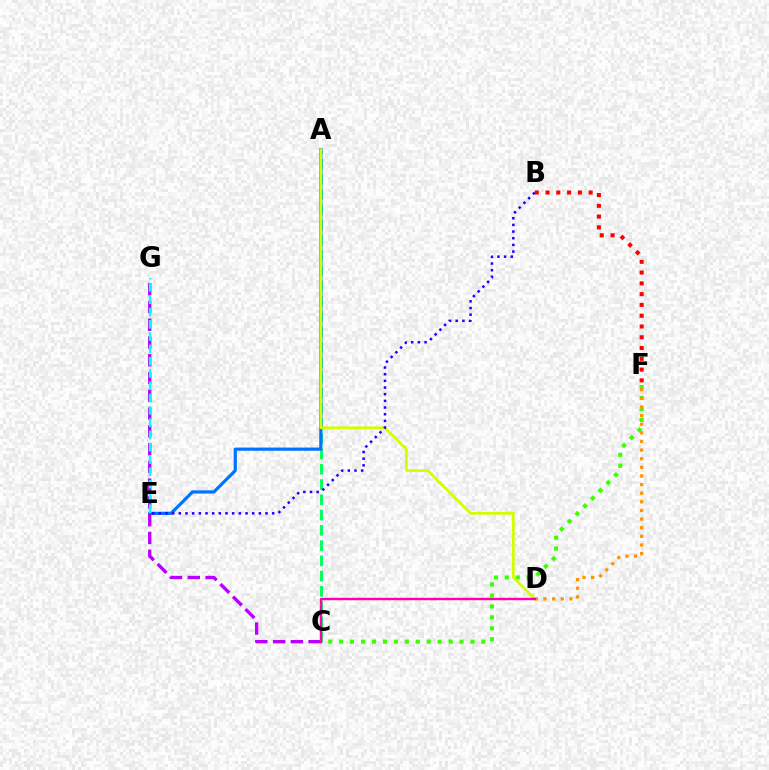{('A', 'C'): [{'color': '#00ff5c', 'line_style': 'dashed', 'thickness': 2.07}], ('C', 'F'): [{'color': '#3dff00', 'line_style': 'dotted', 'thickness': 2.97}], ('A', 'E'): [{'color': '#0074ff', 'line_style': 'solid', 'thickness': 2.31}], ('D', 'F'): [{'color': '#ff9400', 'line_style': 'dotted', 'thickness': 2.34}], ('A', 'D'): [{'color': '#d1ff00', 'line_style': 'solid', 'thickness': 1.95}], ('C', 'G'): [{'color': '#b900ff', 'line_style': 'dashed', 'thickness': 2.41}], ('B', 'F'): [{'color': '#ff0000', 'line_style': 'dotted', 'thickness': 2.93}], ('B', 'E'): [{'color': '#2500ff', 'line_style': 'dotted', 'thickness': 1.81}], ('C', 'D'): [{'color': '#ff00ac', 'line_style': 'solid', 'thickness': 1.74}], ('E', 'G'): [{'color': '#00fff6', 'line_style': 'dashed', 'thickness': 1.67}]}